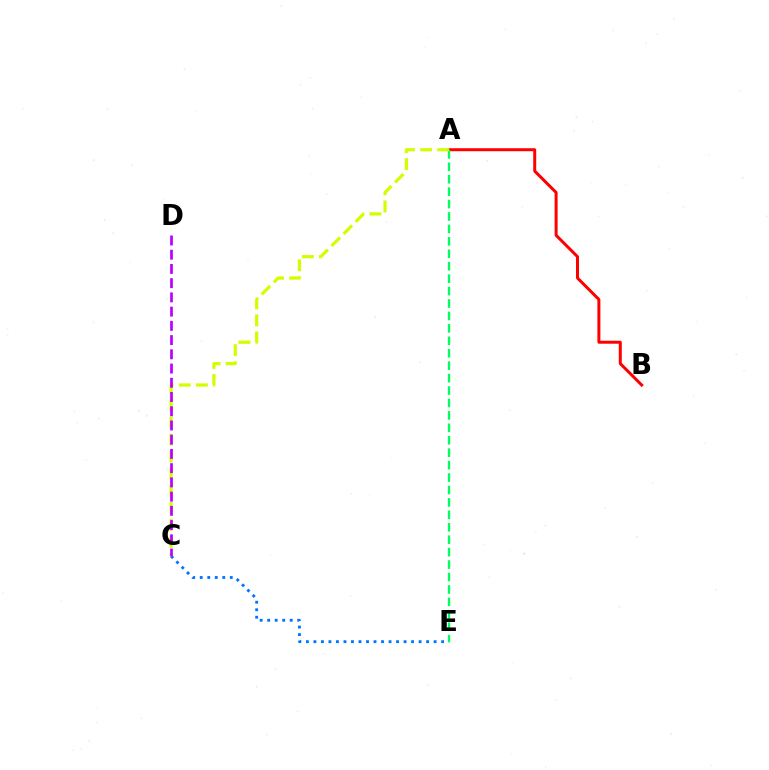{('A', 'B'): [{'color': '#ff0000', 'line_style': 'solid', 'thickness': 2.16}], ('C', 'E'): [{'color': '#0074ff', 'line_style': 'dotted', 'thickness': 2.04}], ('A', 'E'): [{'color': '#00ff5c', 'line_style': 'dashed', 'thickness': 1.69}], ('A', 'C'): [{'color': '#d1ff00', 'line_style': 'dashed', 'thickness': 2.32}], ('C', 'D'): [{'color': '#b900ff', 'line_style': 'dashed', 'thickness': 1.93}]}